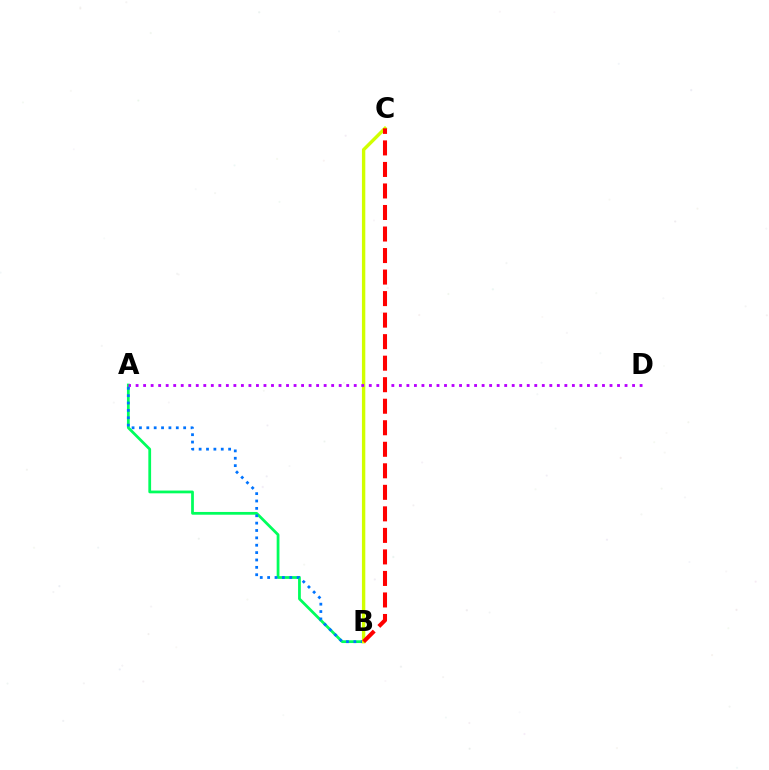{('A', 'B'): [{'color': '#00ff5c', 'line_style': 'solid', 'thickness': 1.99}, {'color': '#0074ff', 'line_style': 'dotted', 'thickness': 2.0}], ('B', 'C'): [{'color': '#d1ff00', 'line_style': 'solid', 'thickness': 2.43}, {'color': '#ff0000', 'line_style': 'dashed', 'thickness': 2.92}], ('A', 'D'): [{'color': '#b900ff', 'line_style': 'dotted', 'thickness': 2.04}]}